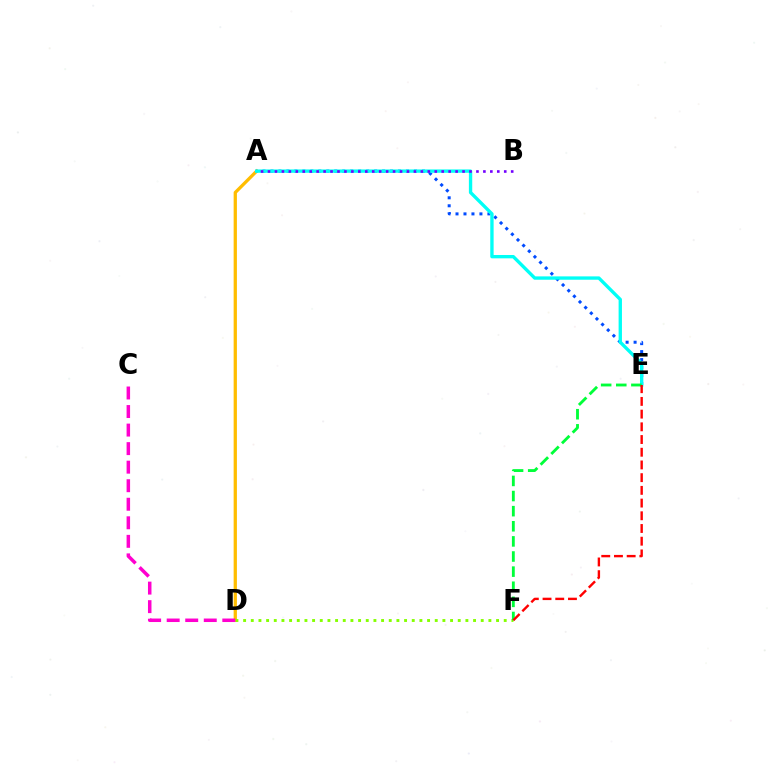{('A', 'D'): [{'color': '#ffbd00', 'line_style': 'solid', 'thickness': 2.35}], ('A', 'E'): [{'color': '#004bff', 'line_style': 'dotted', 'thickness': 2.17}, {'color': '#00fff6', 'line_style': 'solid', 'thickness': 2.41}], ('A', 'B'): [{'color': '#7200ff', 'line_style': 'dotted', 'thickness': 1.89}], ('D', 'F'): [{'color': '#84ff00', 'line_style': 'dotted', 'thickness': 2.08}], ('E', 'F'): [{'color': '#00ff39', 'line_style': 'dashed', 'thickness': 2.05}, {'color': '#ff0000', 'line_style': 'dashed', 'thickness': 1.73}], ('C', 'D'): [{'color': '#ff00cf', 'line_style': 'dashed', 'thickness': 2.52}]}